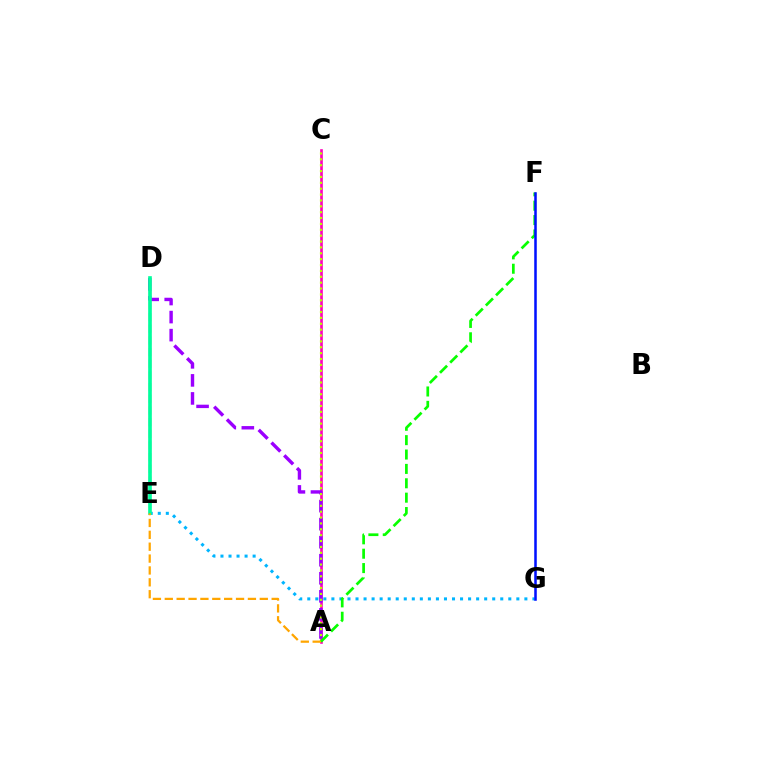{('D', 'E'): [{'color': '#ff0000', 'line_style': 'dashed', 'thickness': 1.59}, {'color': '#00ff9d', 'line_style': 'solid', 'thickness': 2.63}], ('A', 'C'): [{'color': '#ff00bd', 'line_style': 'solid', 'thickness': 1.9}, {'color': '#b3ff00', 'line_style': 'dotted', 'thickness': 1.6}], ('A', 'D'): [{'color': '#9b00ff', 'line_style': 'dashed', 'thickness': 2.45}], ('E', 'G'): [{'color': '#00b5ff', 'line_style': 'dotted', 'thickness': 2.18}], ('A', 'F'): [{'color': '#08ff00', 'line_style': 'dashed', 'thickness': 1.95}], ('F', 'G'): [{'color': '#0010ff', 'line_style': 'solid', 'thickness': 1.82}], ('A', 'E'): [{'color': '#ffa500', 'line_style': 'dashed', 'thickness': 1.61}]}